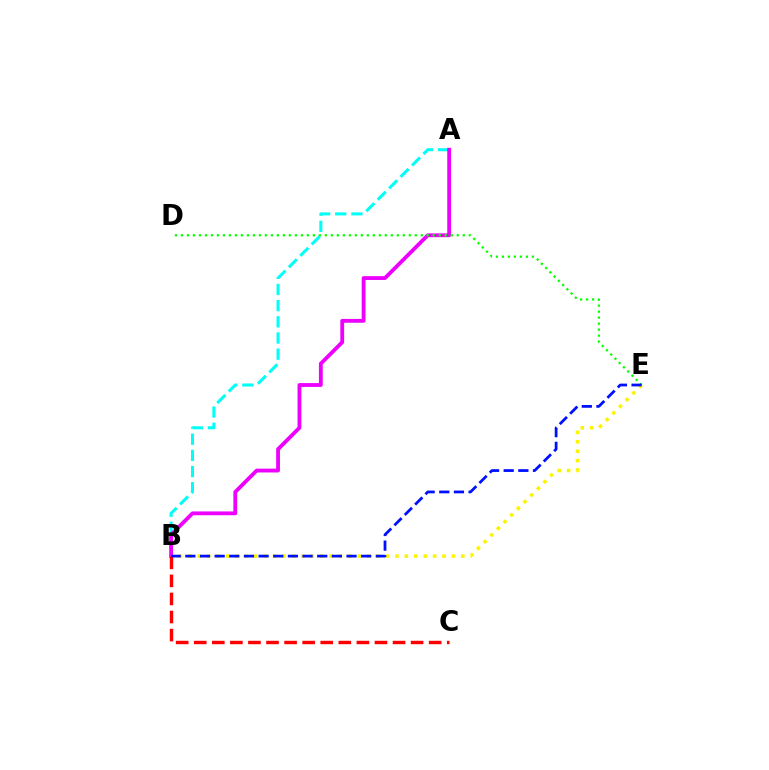{('B', 'E'): [{'color': '#fcf500', 'line_style': 'dotted', 'thickness': 2.56}, {'color': '#0010ff', 'line_style': 'dashed', 'thickness': 1.99}], ('A', 'B'): [{'color': '#00fff6', 'line_style': 'dashed', 'thickness': 2.2}, {'color': '#ee00ff', 'line_style': 'solid', 'thickness': 2.75}], ('B', 'C'): [{'color': '#ff0000', 'line_style': 'dashed', 'thickness': 2.45}], ('D', 'E'): [{'color': '#08ff00', 'line_style': 'dotted', 'thickness': 1.63}]}